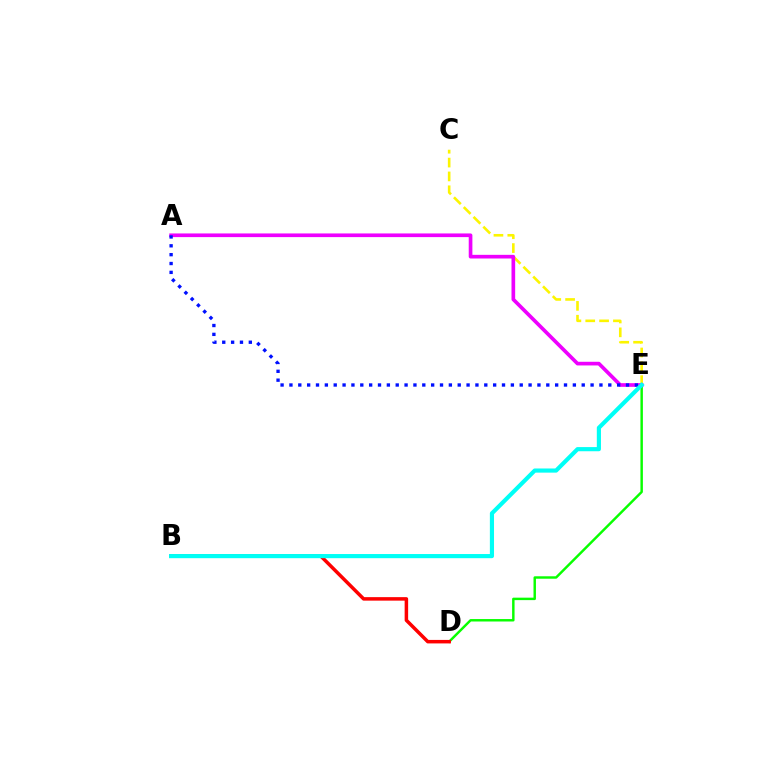{('D', 'E'): [{'color': '#08ff00', 'line_style': 'solid', 'thickness': 1.76}], ('C', 'E'): [{'color': '#fcf500', 'line_style': 'dashed', 'thickness': 1.88}], ('A', 'E'): [{'color': '#ee00ff', 'line_style': 'solid', 'thickness': 2.64}, {'color': '#0010ff', 'line_style': 'dotted', 'thickness': 2.41}], ('B', 'D'): [{'color': '#ff0000', 'line_style': 'solid', 'thickness': 2.52}], ('B', 'E'): [{'color': '#00fff6', 'line_style': 'solid', 'thickness': 2.99}]}